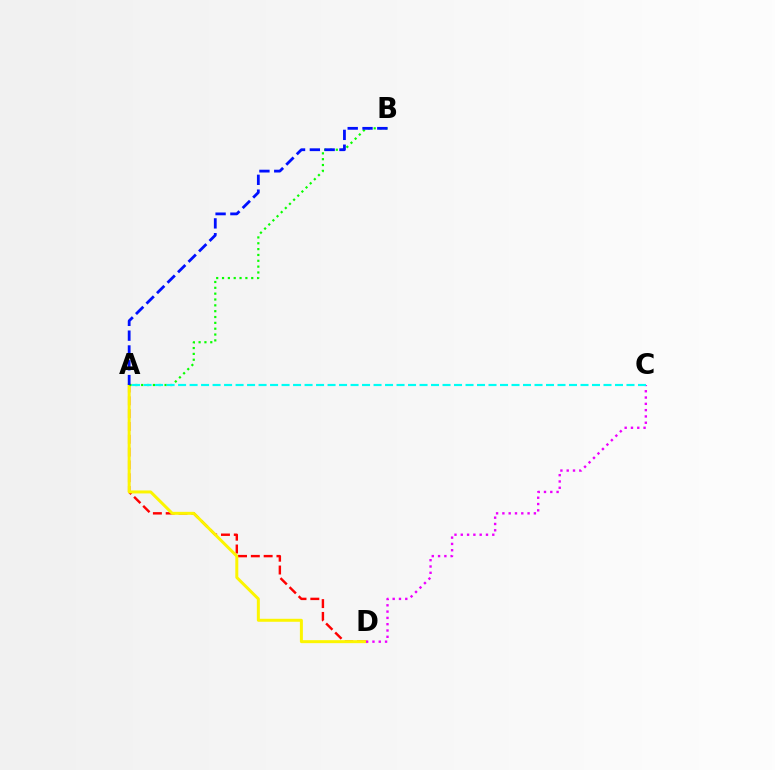{('A', 'D'): [{'color': '#ff0000', 'line_style': 'dashed', 'thickness': 1.74}, {'color': '#fcf500', 'line_style': 'solid', 'thickness': 2.15}], ('A', 'B'): [{'color': '#08ff00', 'line_style': 'dotted', 'thickness': 1.59}, {'color': '#0010ff', 'line_style': 'dashed', 'thickness': 2.01}], ('C', 'D'): [{'color': '#ee00ff', 'line_style': 'dotted', 'thickness': 1.71}], ('A', 'C'): [{'color': '#00fff6', 'line_style': 'dashed', 'thickness': 1.56}]}